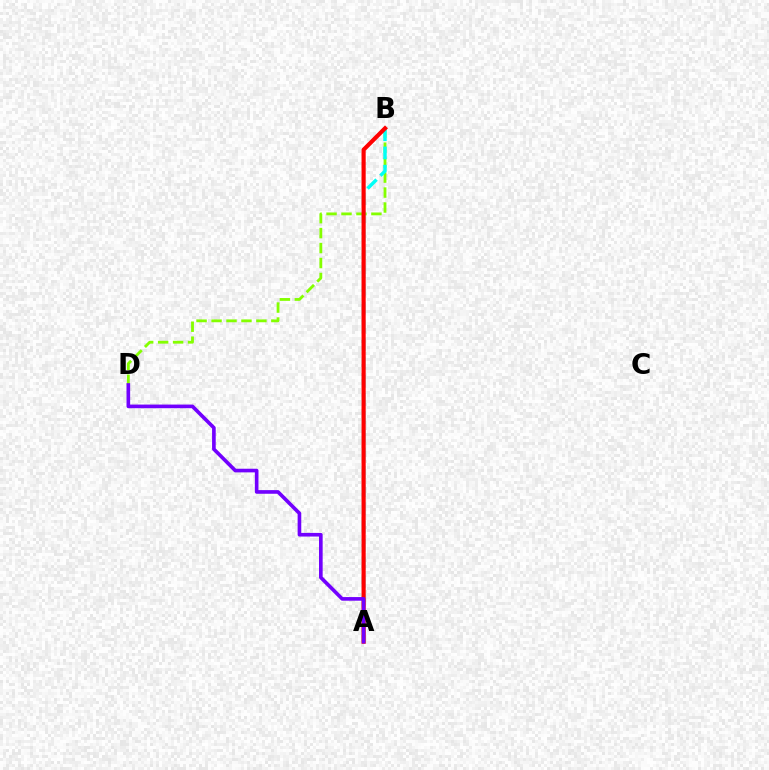{('B', 'D'): [{'color': '#84ff00', 'line_style': 'dashed', 'thickness': 2.03}], ('A', 'B'): [{'color': '#00fff6', 'line_style': 'dashed', 'thickness': 2.48}, {'color': '#ff0000', 'line_style': 'solid', 'thickness': 2.98}], ('A', 'D'): [{'color': '#7200ff', 'line_style': 'solid', 'thickness': 2.62}]}